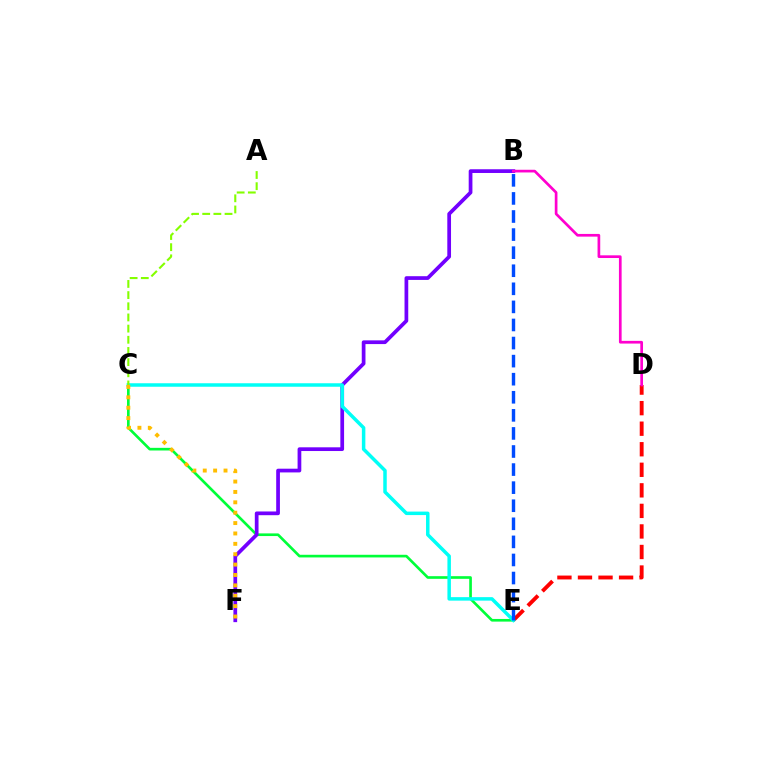{('C', 'E'): [{'color': '#00ff39', 'line_style': 'solid', 'thickness': 1.91}, {'color': '#00fff6', 'line_style': 'solid', 'thickness': 2.52}], ('B', 'F'): [{'color': '#7200ff', 'line_style': 'solid', 'thickness': 2.68}], ('D', 'E'): [{'color': '#ff0000', 'line_style': 'dashed', 'thickness': 2.79}], ('B', 'D'): [{'color': '#ff00cf', 'line_style': 'solid', 'thickness': 1.94}], ('C', 'F'): [{'color': '#ffbd00', 'line_style': 'dotted', 'thickness': 2.82}], ('A', 'C'): [{'color': '#84ff00', 'line_style': 'dashed', 'thickness': 1.52}], ('B', 'E'): [{'color': '#004bff', 'line_style': 'dashed', 'thickness': 2.46}]}